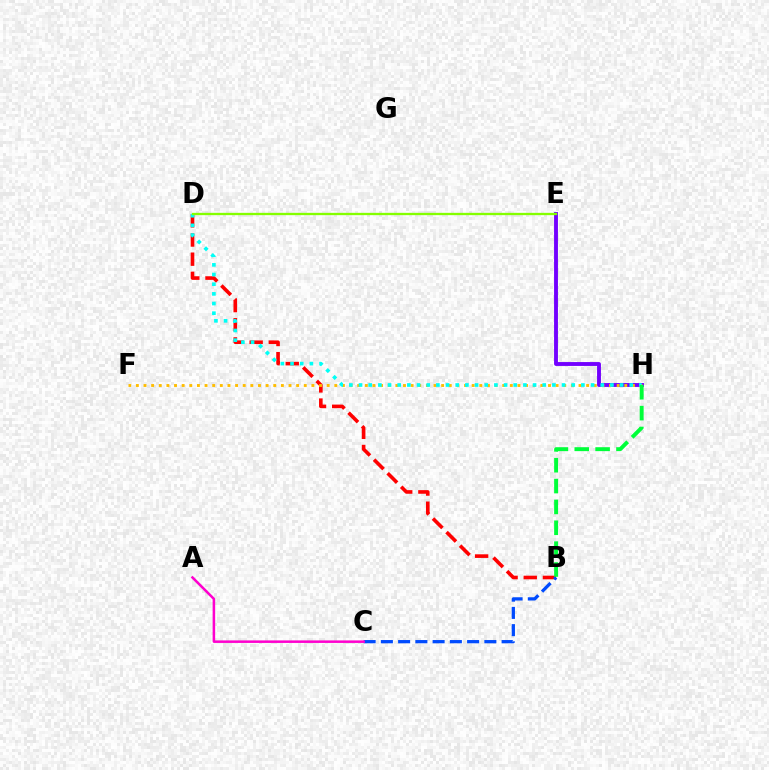{('B', 'D'): [{'color': '#ff0000', 'line_style': 'dashed', 'thickness': 2.6}], ('B', 'C'): [{'color': '#004bff', 'line_style': 'dashed', 'thickness': 2.34}], ('E', 'H'): [{'color': '#7200ff', 'line_style': 'solid', 'thickness': 2.79}], ('F', 'H'): [{'color': '#ffbd00', 'line_style': 'dotted', 'thickness': 2.07}], ('D', 'H'): [{'color': '#00fff6', 'line_style': 'dotted', 'thickness': 2.63}], ('B', 'H'): [{'color': '#00ff39', 'line_style': 'dashed', 'thickness': 2.83}], ('A', 'C'): [{'color': '#ff00cf', 'line_style': 'solid', 'thickness': 1.82}], ('D', 'E'): [{'color': '#84ff00', 'line_style': 'solid', 'thickness': 1.67}]}